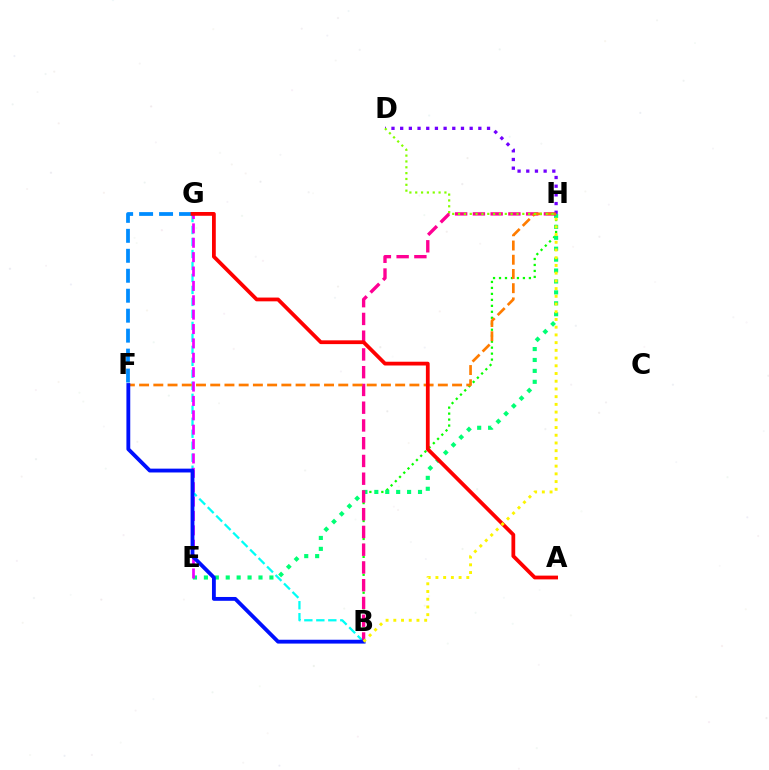{('B', 'G'): [{'color': '#00fff6', 'line_style': 'dashed', 'thickness': 1.63}], ('F', 'G'): [{'color': '#008cff', 'line_style': 'dashed', 'thickness': 2.71}], ('B', 'H'): [{'color': '#08ff00', 'line_style': 'dotted', 'thickness': 1.62}, {'color': '#ff0094', 'line_style': 'dashed', 'thickness': 2.41}, {'color': '#fcf500', 'line_style': 'dotted', 'thickness': 2.1}], ('E', 'H'): [{'color': '#00ff74', 'line_style': 'dotted', 'thickness': 2.97}], ('D', 'H'): [{'color': '#7200ff', 'line_style': 'dotted', 'thickness': 2.36}, {'color': '#84ff00', 'line_style': 'dotted', 'thickness': 1.59}], ('E', 'G'): [{'color': '#ee00ff', 'line_style': 'dashed', 'thickness': 1.95}], ('F', 'H'): [{'color': '#ff7c00', 'line_style': 'dashed', 'thickness': 1.93}], ('A', 'G'): [{'color': '#ff0000', 'line_style': 'solid', 'thickness': 2.72}], ('B', 'F'): [{'color': '#0010ff', 'line_style': 'solid', 'thickness': 2.76}]}